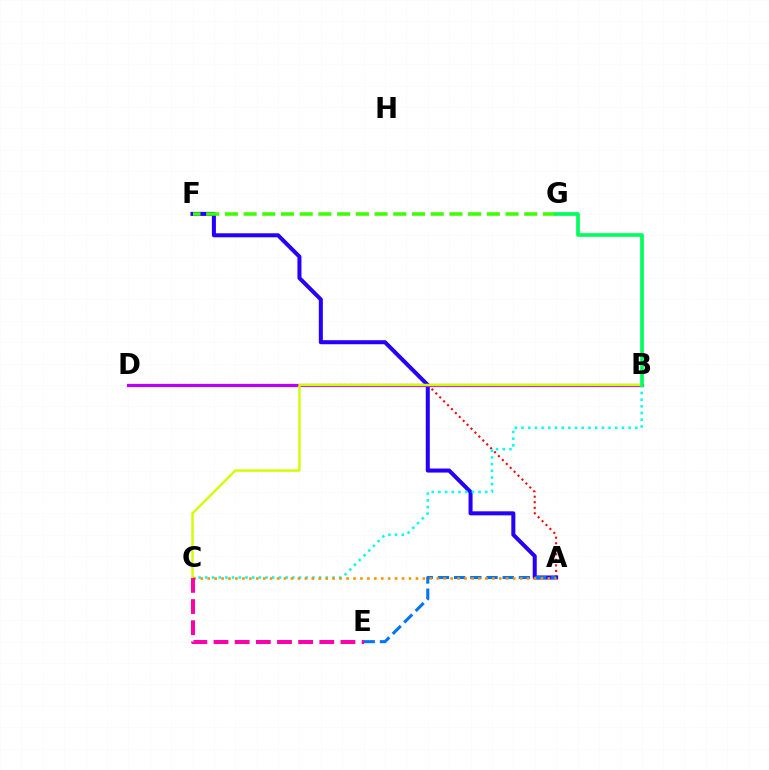{('A', 'D'): [{'color': '#ff0000', 'line_style': 'dotted', 'thickness': 1.5}], ('A', 'F'): [{'color': '#2500ff', 'line_style': 'solid', 'thickness': 2.9}], ('B', 'D'): [{'color': '#b900ff', 'line_style': 'solid', 'thickness': 2.3}], ('A', 'E'): [{'color': '#0074ff', 'line_style': 'dashed', 'thickness': 2.2}], ('B', 'C'): [{'color': '#00fff6', 'line_style': 'dotted', 'thickness': 1.82}, {'color': '#d1ff00', 'line_style': 'solid', 'thickness': 1.74}], ('F', 'G'): [{'color': '#3dff00', 'line_style': 'dashed', 'thickness': 2.54}], ('A', 'C'): [{'color': '#ff9400', 'line_style': 'dotted', 'thickness': 1.89}], ('C', 'E'): [{'color': '#ff00ac', 'line_style': 'dashed', 'thickness': 2.87}], ('B', 'G'): [{'color': '#00ff5c', 'line_style': 'solid', 'thickness': 2.64}]}